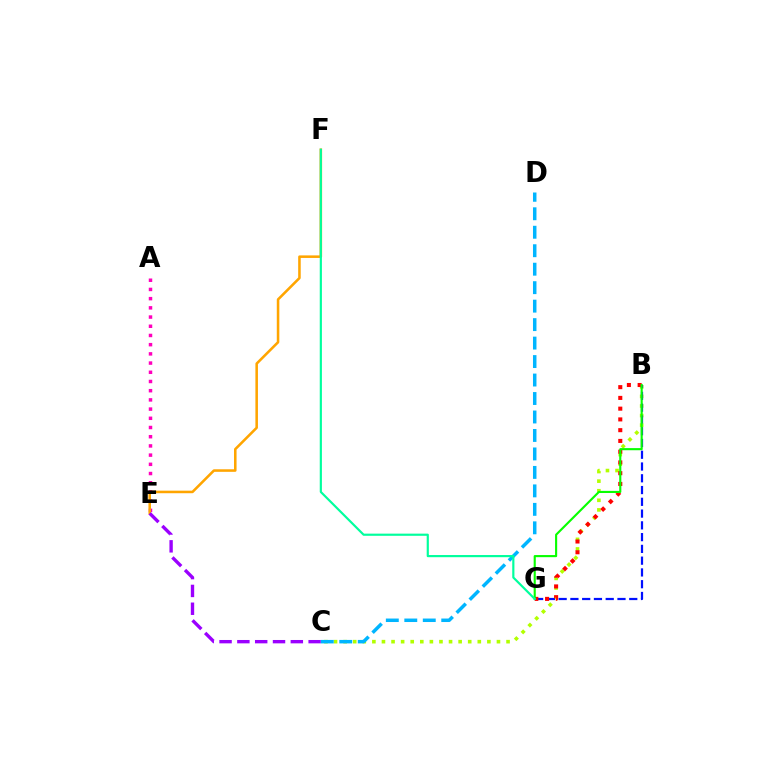{('B', 'C'): [{'color': '#b3ff00', 'line_style': 'dotted', 'thickness': 2.6}], ('A', 'E'): [{'color': '#ff00bd', 'line_style': 'dotted', 'thickness': 2.5}], ('B', 'G'): [{'color': '#0010ff', 'line_style': 'dashed', 'thickness': 1.6}, {'color': '#ff0000', 'line_style': 'dotted', 'thickness': 2.92}, {'color': '#08ff00', 'line_style': 'solid', 'thickness': 1.53}], ('E', 'F'): [{'color': '#ffa500', 'line_style': 'solid', 'thickness': 1.84}], ('C', 'E'): [{'color': '#9b00ff', 'line_style': 'dashed', 'thickness': 2.42}], ('C', 'D'): [{'color': '#00b5ff', 'line_style': 'dashed', 'thickness': 2.51}], ('F', 'G'): [{'color': '#00ff9d', 'line_style': 'solid', 'thickness': 1.56}]}